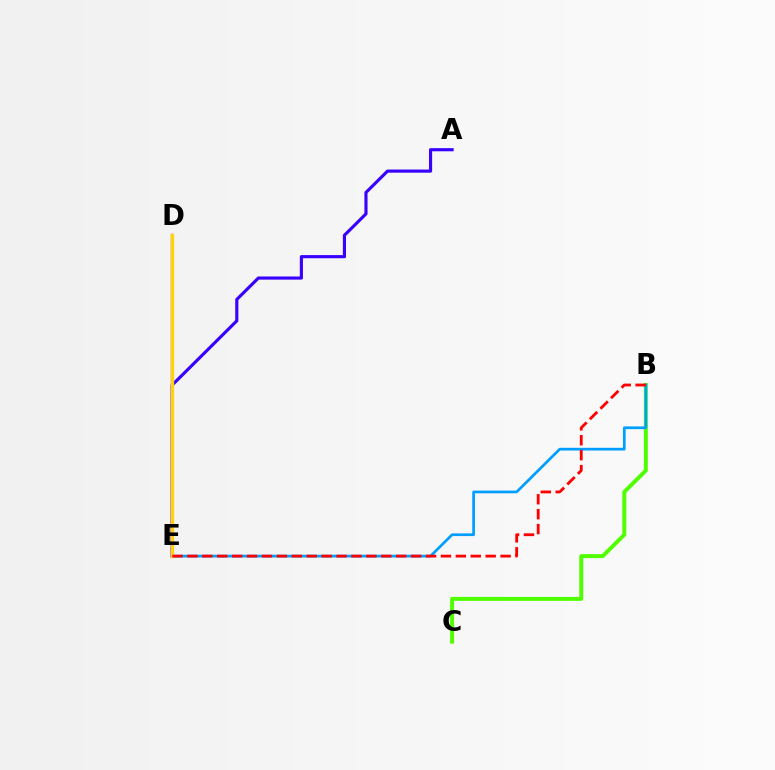{('D', 'E'): [{'color': '#00ff86', 'line_style': 'solid', 'thickness': 1.8}, {'color': '#ff00ed', 'line_style': 'solid', 'thickness': 1.67}, {'color': '#ffd500', 'line_style': 'solid', 'thickness': 2.37}], ('A', 'E'): [{'color': '#3700ff', 'line_style': 'solid', 'thickness': 2.26}], ('B', 'C'): [{'color': '#4fff00', 'line_style': 'solid', 'thickness': 2.84}], ('B', 'E'): [{'color': '#009eff', 'line_style': 'solid', 'thickness': 1.95}, {'color': '#ff0000', 'line_style': 'dashed', 'thickness': 2.03}]}